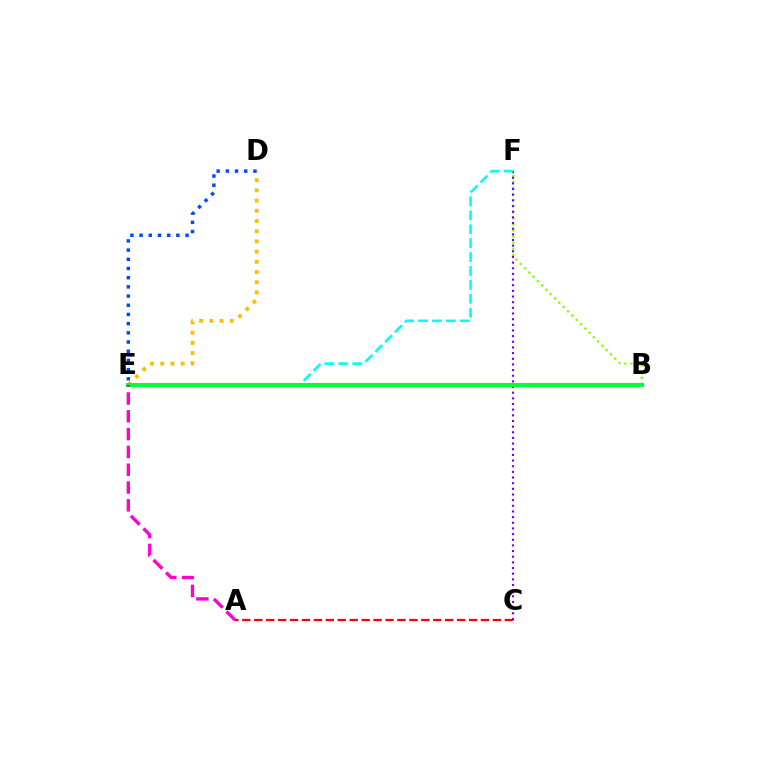{('B', 'F'): [{'color': '#84ff00', 'line_style': 'dotted', 'thickness': 1.65}], ('A', 'C'): [{'color': '#ff0000', 'line_style': 'dashed', 'thickness': 1.62}], ('C', 'F'): [{'color': '#7200ff', 'line_style': 'dotted', 'thickness': 1.54}], ('D', 'E'): [{'color': '#ffbd00', 'line_style': 'dotted', 'thickness': 2.77}, {'color': '#004bff', 'line_style': 'dotted', 'thickness': 2.5}], ('E', 'F'): [{'color': '#00fff6', 'line_style': 'dashed', 'thickness': 1.89}], ('B', 'E'): [{'color': '#00ff39', 'line_style': 'solid', 'thickness': 2.92}], ('A', 'E'): [{'color': '#ff00cf', 'line_style': 'dashed', 'thickness': 2.42}]}